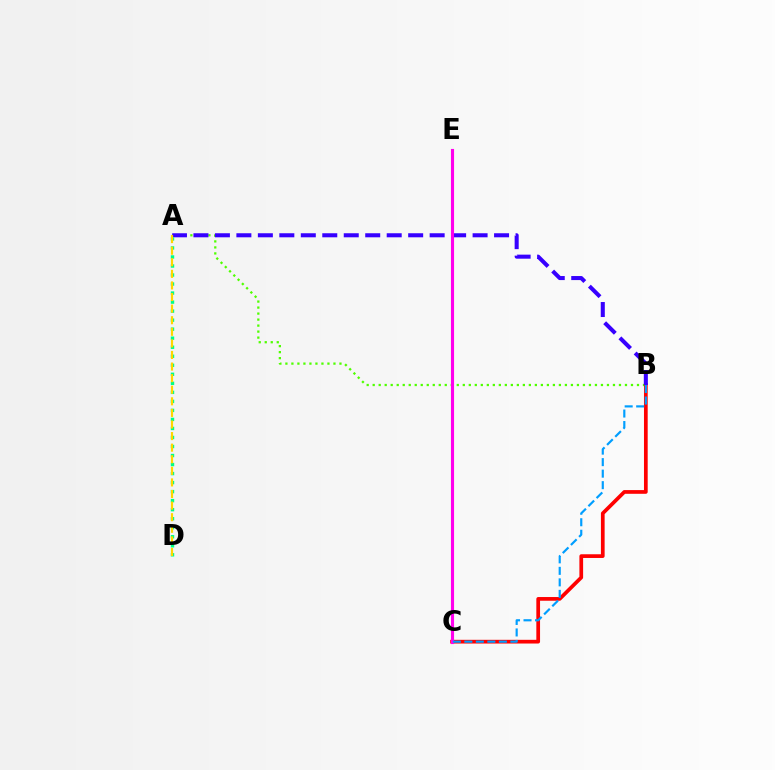{('A', 'B'): [{'color': '#4fff00', 'line_style': 'dotted', 'thickness': 1.63}, {'color': '#3700ff', 'line_style': 'dashed', 'thickness': 2.92}], ('B', 'C'): [{'color': '#ff0000', 'line_style': 'solid', 'thickness': 2.67}, {'color': '#009eff', 'line_style': 'dashed', 'thickness': 1.56}], ('C', 'E'): [{'color': '#ff00ed', 'line_style': 'solid', 'thickness': 2.25}], ('A', 'D'): [{'color': '#00ff86', 'line_style': 'dotted', 'thickness': 2.45}, {'color': '#ffd500', 'line_style': 'dashed', 'thickness': 1.57}]}